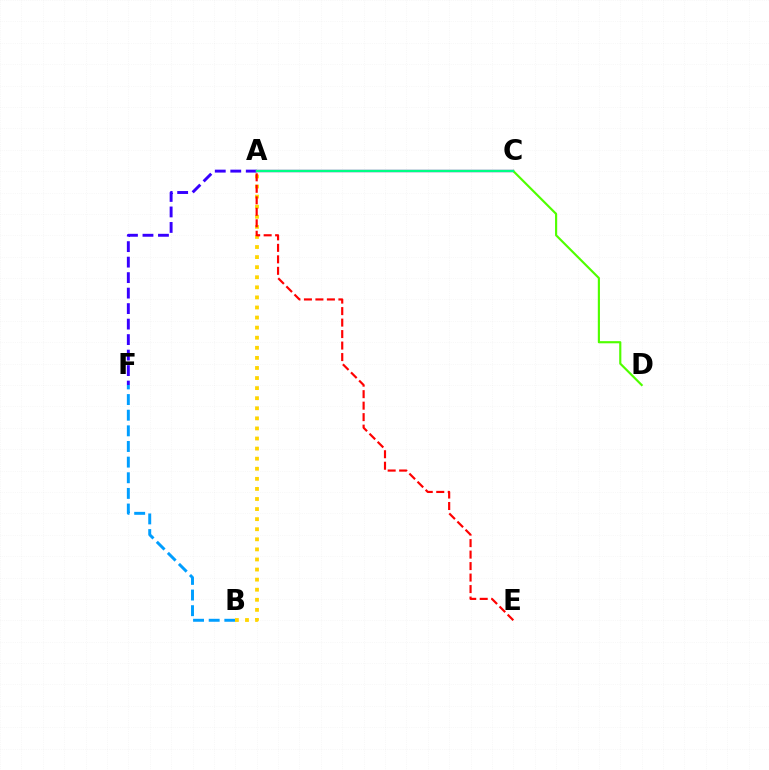{('B', 'F'): [{'color': '#009eff', 'line_style': 'dashed', 'thickness': 2.12}], ('A', 'B'): [{'color': '#ffd500', 'line_style': 'dotted', 'thickness': 2.74}], ('A', 'F'): [{'color': '#3700ff', 'line_style': 'dashed', 'thickness': 2.1}], ('A', 'C'): [{'color': '#ff00ed', 'line_style': 'solid', 'thickness': 1.7}, {'color': '#00ff86', 'line_style': 'solid', 'thickness': 1.73}], ('C', 'D'): [{'color': '#4fff00', 'line_style': 'solid', 'thickness': 1.55}], ('A', 'E'): [{'color': '#ff0000', 'line_style': 'dashed', 'thickness': 1.56}]}